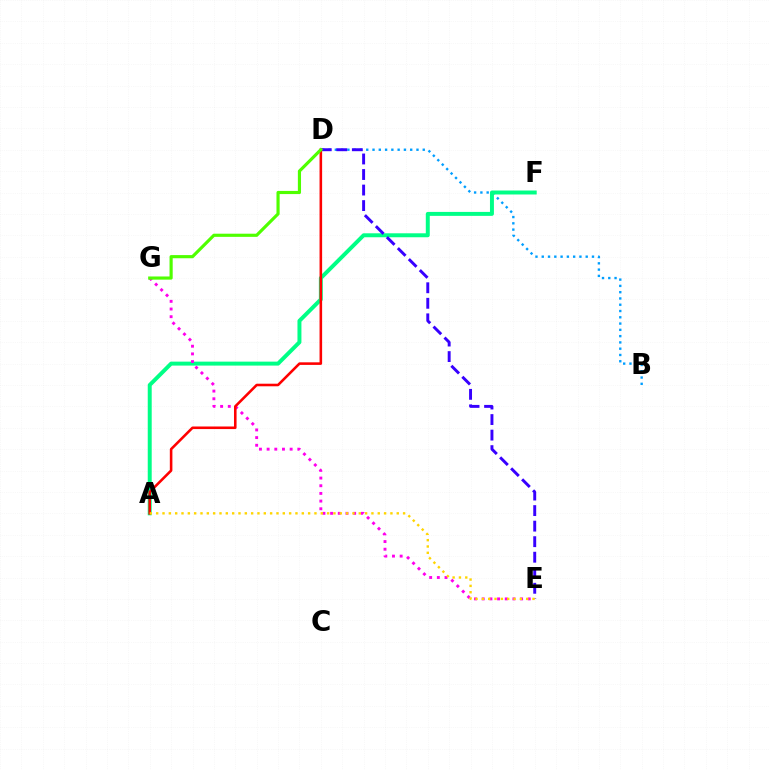{('B', 'D'): [{'color': '#009eff', 'line_style': 'dotted', 'thickness': 1.71}], ('A', 'F'): [{'color': '#00ff86', 'line_style': 'solid', 'thickness': 2.85}], ('E', 'G'): [{'color': '#ff00ed', 'line_style': 'dotted', 'thickness': 2.09}], ('D', 'E'): [{'color': '#3700ff', 'line_style': 'dashed', 'thickness': 2.11}], ('A', 'D'): [{'color': '#ff0000', 'line_style': 'solid', 'thickness': 1.86}], ('A', 'E'): [{'color': '#ffd500', 'line_style': 'dotted', 'thickness': 1.72}], ('D', 'G'): [{'color': '#4fff00', 'line_style': 'solid', 'thickness': 2.27}]}